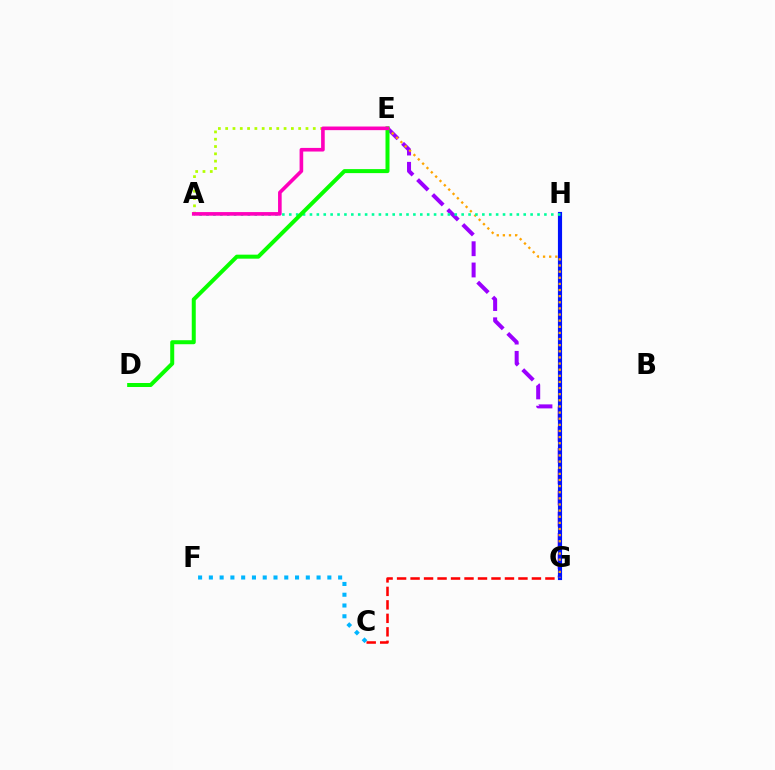{('E', 'G'): [{'color': '#9b00ff', 'line_style': 'dashed', 'thickness': 2.89}, {'color': '#ffa500', 'line_style': 'dotted', 'thickness': 1.66}], ('C', 'G'): [{'color': '#ff0000', 'line_style': 'dashed', 'thickness': 1.83}], ('G', 'H'): [{'color': '#0010ff', 'line_style': 'solid', 'thickness': 2.99}], ('C', 'F'): [{'color': '#00b5ff', 'line_style': 'dotted', 'thickness': 2.93}], ('A', 'H'): [{'color': '#00ff9d', 'line_style': 'dotted', 'thickness': 1.87}], ('A', 'E'): [{'color': '#b3ff00', 'line_style': 'dotted', 'thickness': 1.98}, {'color': '#ff00bd', 'line_style': 'solid', 'thickness': 2.61}], ('D', 'E'): [{'color': '#08ff00', 'line_style': 'solid', 'thickness': 2.88}]}